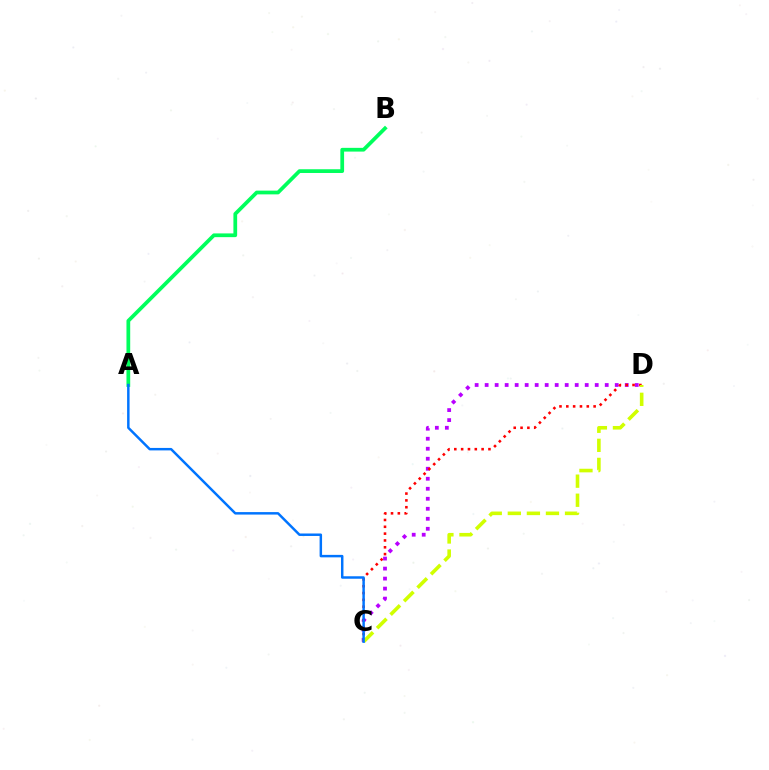{('C', 'D'): [{'color': '#b900ff', 'line_style': 'dotted', 'thickness': 2.72}, {'color': '#ff0000', 'line_style': 'dotted', 'thickness': 1.85}, {'color': '#d1ff00', 'line_style': 'dashed', 'thickness': 2.59}], ('A', 'B'): [{'color': '#00ff5c', 'line_style': 'solid', 'thickness': 2.69}], ('A', 'C'): [{'color': '#0074ff', 'line_style': 'solid', 'thickness': 1.78}]}